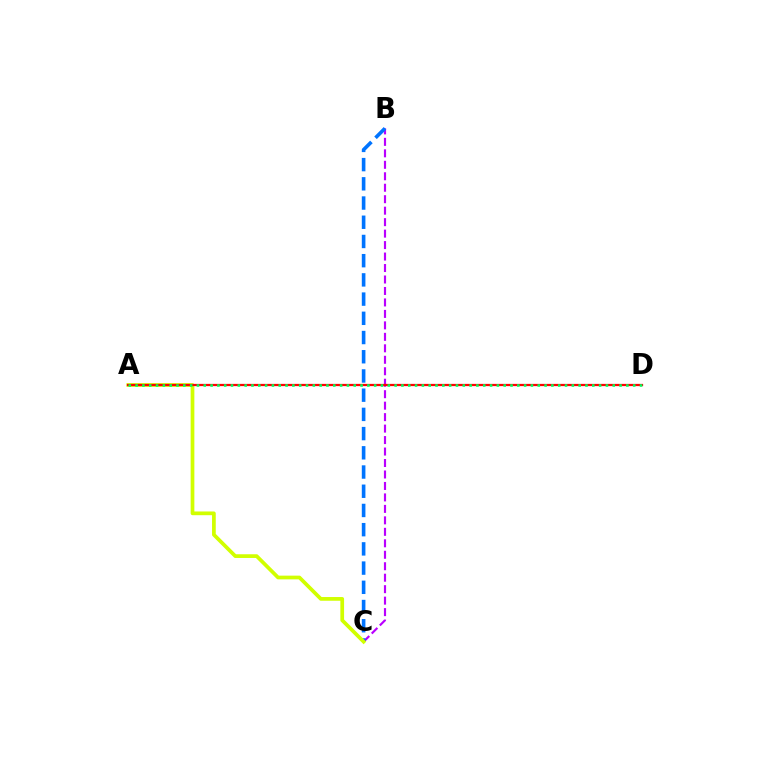{('B', 'C'): [{'color': '#b900ff', 'line_style': 'dashed', 'thickness': 1.56}, {'color': '#0074ff', 'line_style': 'dashed', 'thickness': 2.61}], ('A', 'C'): [{'color': '#d1ff00', 'line_style': 'solid', 'thickness': 2.68}], ('A', 'D'): [{'color': '#ff0000', 'line_style': 'solid', 'thickness': 1.62}, {'color': '#00ff5c', 'line_style': 'dotted', 'thickness': 1.85}]}